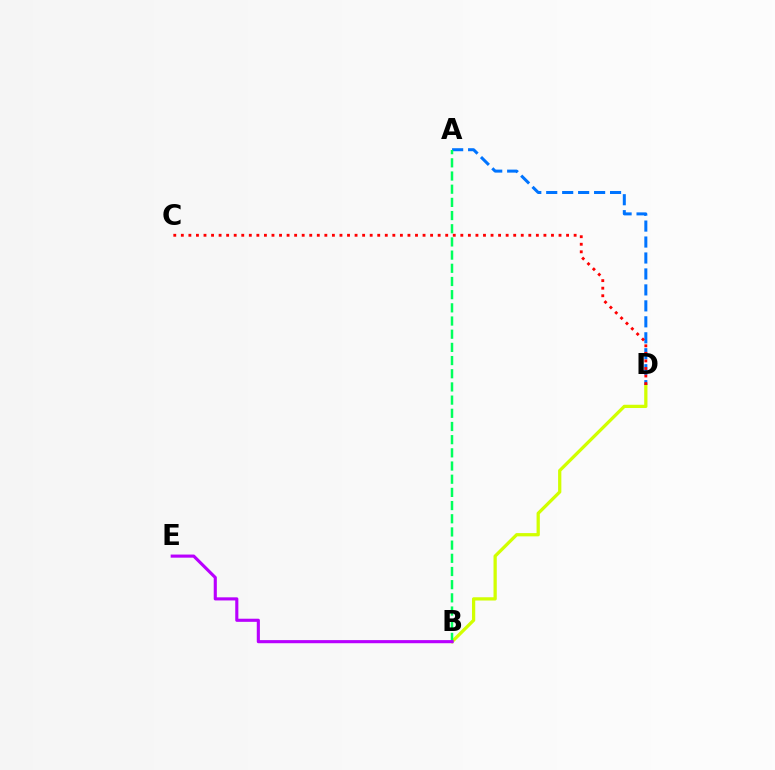{('B', 'D'): [{'color': '#d1ff00', 'line_style': 'solid', 'thickness': 2.34}], ('A', 'D'): [{'color': '#0074ff', 'line_style': 'dashed', 'thickness': 2.17}], ('A', 'B'): [{'color': '#00ff5c', 'line_style': 'dashed', 'thickness': 1.79}], ('C', 'D'): [{'color': '#ff0000', 'line_style': 'dotted', 'thickness': 2.05}], ('B', 'E'): [{'color': '#b900ff', 'line_style': 'solid', 'thickness': 2.24}]}